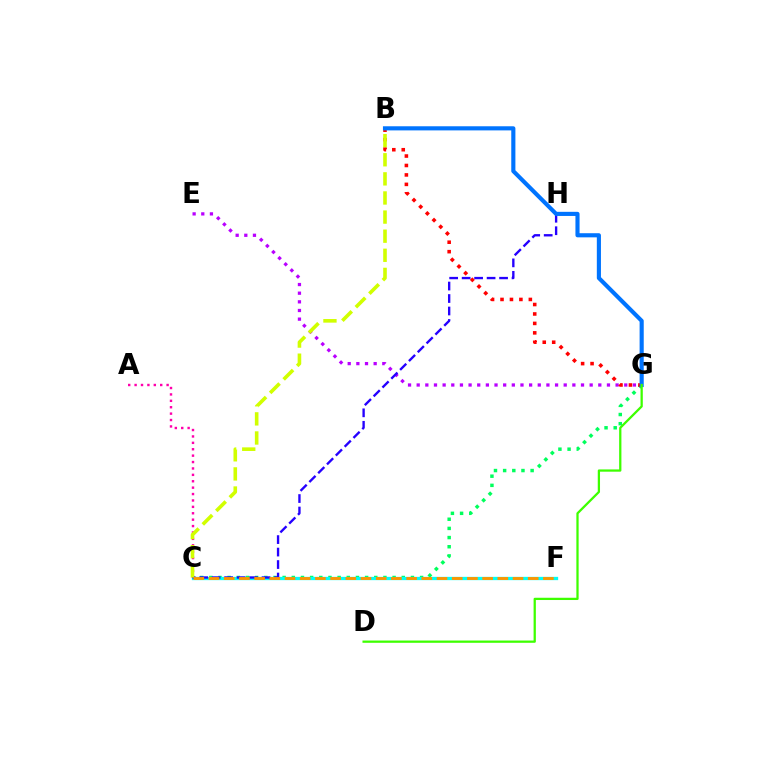{('C', 'G'): [{'color': '#00ff5c', 'line_style': 'dotted', 'thickness': 2.49}], ('E', 'G'): [{'color': '#b900ff', 'line_style': 'dotted', 'thickness': 2.35}], ('C', 'F'): [{'color': '#00fff6', 'line_style': 'solid', 'thickness': 2.38}, {'color': '#ff9400', 'line_style': 'dashed', 'thickness': 2.06}], ('A', 'C'): [{'color': '#ff00ac', 'line_style': 'dotted', 'thickness': 1.74}], ('C', 'H'): [{'color': '#2500ff', 'line_style': 'dashed', 'thickness': 1.7}], ('B', 'G'): [{'color': '#ff0000', 'line_style': 'dotted', 'thickness': 2.57}, {'color': '#0074ff', 'line_style': 'solid', 'thickness': 2.97}], ('B', 'C'): [{'color': '#d1ff00', 'line_style': 'dashed', 'thickness': 2.6}], ('D', 'G'): [{'color': '#3dff00', 'line_style': 'solid', 'thickness': 1.63}]}